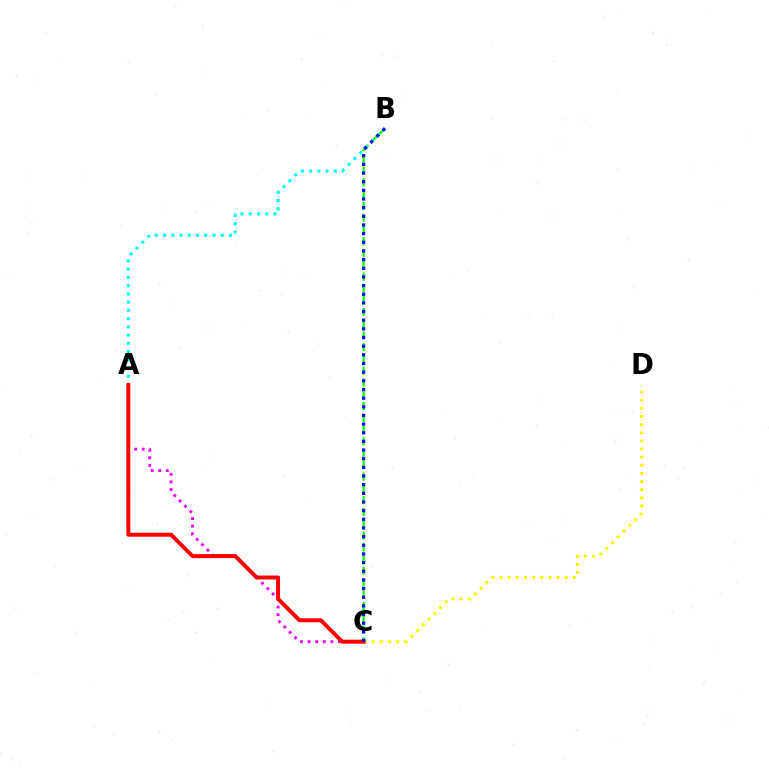{('A', 'C'): [{'color': '#ee00ff', 'line_style': 'dotted', 'thickness': 2.06}, {'color': '#ff0000', 'line_style': 'solid', 'thickness': 2.86}], ('C', 'D'): [{'color': '#fcf500', 'line_style': 'dotted', 'thickness': 2.21}], ('B', 'C'): [{'color': '#08ff00', 'line_style': 'dashed', 'thickness': 1.6}, {'color': '#0010ff', 'line_style': 'dotted', 'thickness': 2.35}], ('A', 'B'): [{'color': '#00fff6', 'line_style': 'dotted', 'thickness': 2.24}]}